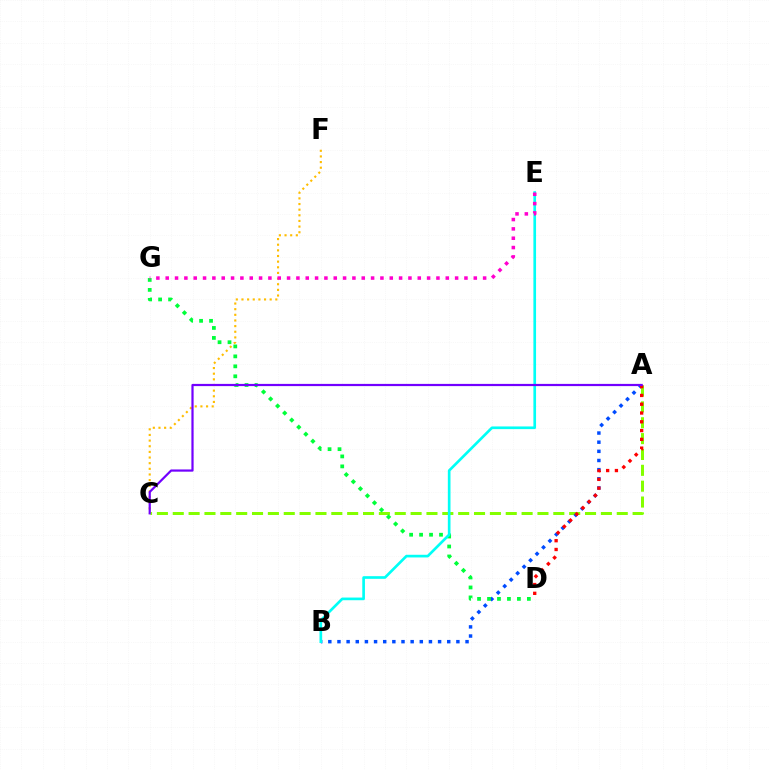{('A', 'C'): [{'color': '#84ff00', 'line_style': 'dashed', 'thickness': 2.15}, {'color': '#7200ff', 'line_style': 'solid', 'thickness': 1.59}], ('A', 'B'): [{'color': '#004bff', 'line_style': 'dotted', 'thickness': 2.49}], ('C', 'F'): [{'color': '#ffbd00', 'line_style': 'dotted', 'thickness': 1.53}], ('A', 'D'): [{'color': '#ff0000', 'line_style': 'dotted', 'thickness': 2.39}], ('D', 'G'): [{'color': '#00ff39', 'line_style': 'dotted', 'thickness': 2.71}], ('B', 'E'): [{'color': '#00fff6', 'line_style': 'solid', 'thickness': 1.92}], ('E', 'G'): [{'color': '#ff00cf', 'line_style': 'dotted', 'thickness': 2.54}]}